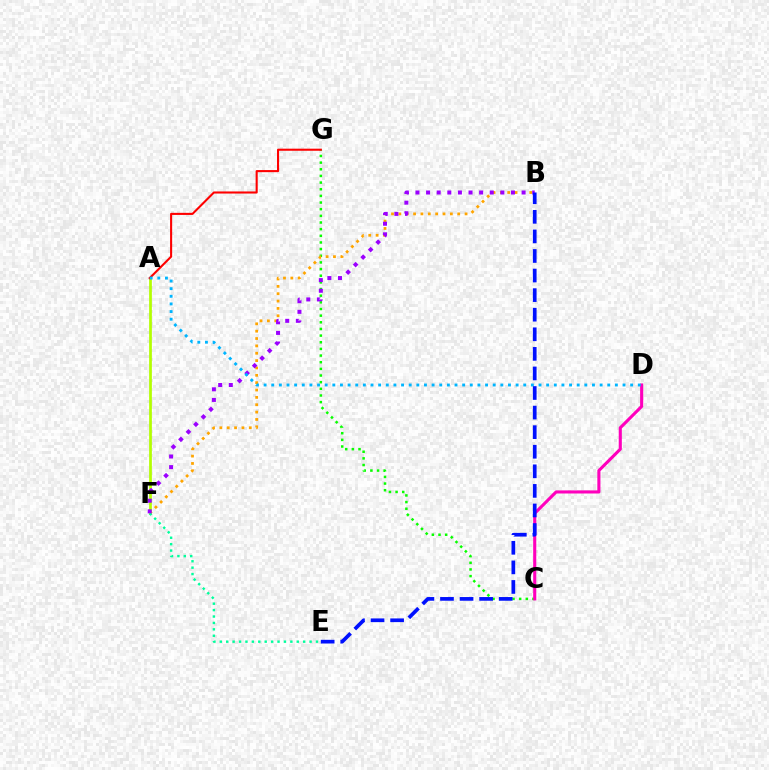{('C', 'G'): [{'color': '#08ff00', 'line_style': 'dotted', 'thickness': 1.81}], ('A', 'F'): [{'color': '#b3ff00', 'line_style': 'solid', 'thickness': 1.96}], ('A', 'G'): [{'color': '#ff0000', 'line_style': 'solid', 'thickness': 1.5}], ('B', 'F'): [{'color': '#ffa500', 'line_style': 'dotted', 'thickness': 2.0}, {'color': '#9b00ff', 'line_style': 'dotted', 'thickness': 2.88}], ('C', 'D'): [{'color': '#ff00bd', 'line_style': 'solid', 'thickness': 2.23}], ('E', 'F'): [{'color': '#00ff9d', 'line_style': 'dotted', 'thickness': 1.74}], ('A', 'D'): [{'color': '#00b5ff', 'line_style': 'dotted', 'thickness': 2.07}], ('B', 'E'): [{'color': '#0010ff', 'line_style': 'dashed', 'thickness': 2.66}]}